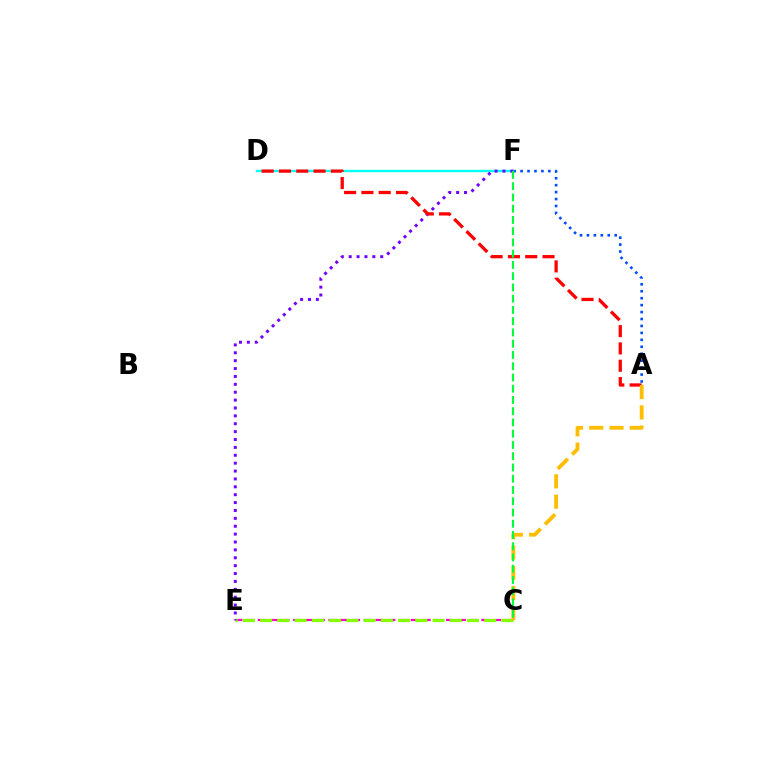{('A', 'F'): [{'color': '#004bff', 'line_style': 'dotted', 'thickness': 1.89}], ('C', 'E'): [{'color': '#ff00cf', 'line_style': 'dashed', 'thickness': 1.6}, {'color': '#84ff00', 'line_style': 'dashed', 'thickness': 2.34}], ('D', 'F'): [{'color': '#00fff6', 'line_style': 'solid', 'thickness': 1.67}], ('E', 'F'): [{'color': '#7200ff', 'line_style': 'dotted', 'thickness': 2.14}], ('A', 'D'): [{'color': '#ff0000', 'line_style': 'dashed', 'thickness': 2.35}], ('A', 'C'): [{'color': '#ffbd00', 'line_style': 'dashed', 'thickness': 2.76}], ('C', 'F'): [{'color': '#00ff39', 'line_style': 'dashed', 'thickness': 1.53}]}